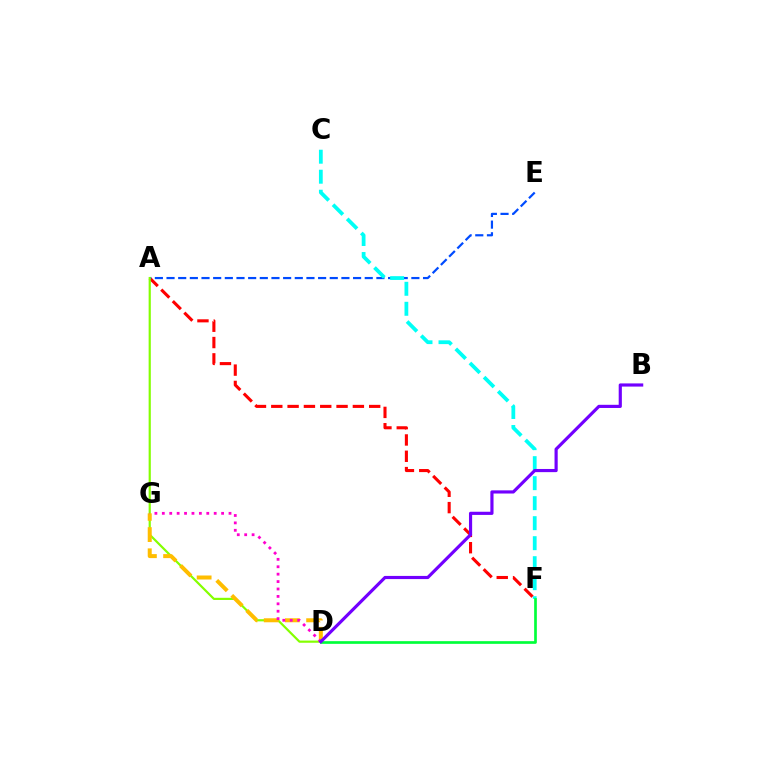{('A', 'F'): [{'color': '#ff0000', 'line_style': 'dashed', 'thickness': 2.22}], ('A', 'E'): [{'color': '#004bff', 'line_style': 'dashed', 'thickness': 1.58}], ('A', 'D'): [{'color': '#84ff00', 'line_style': 'solid', 'thickness': 1.57}], ('D', 'G'): [{'color': '#ffbd00', 'line_style': 'dashed', 'thickness': 2.88}, {'color': '#ff00cf', 'line_style': 'dotted', 'thickness': 2.01}], ('C', 'F'): [{'color': '#00fff6', 'line_style': 'dashed', 'thickness': 2.72}], ('D', 'F'): [{'color': '#00ff39', 'line_style': 'solid', 'thickness': 1.93}], ('B', 'D'): [{'color': '#7200ff', 'line_style': 'solid', 'thickness': 2.28}]}